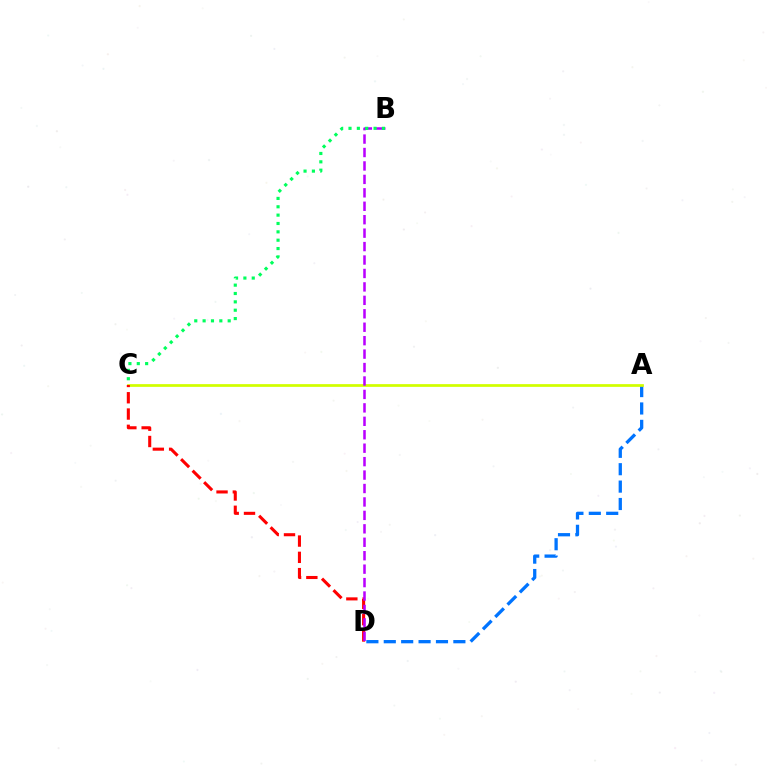{('A', 'D'): [{'color': '#0074ff', 'line_style': 'dashed', 'thickness': 2.36}], ('A', 'C'): [{'color': '#d1ff00', 'line_style': 'solid', 'thickness': 1.97}], ('C', 'D'): [{'color': '#ff0000', 'line_style': 'dashed', 'thickness': 2.21}], ('B', 'D'): [{'color': '#b900ff', 'line_style': 'dashed', 'thickness': 1.83}], ('B', 'C'): [{'color': '#00ff5c', 'line_style': 'dotted', 'thickness': 2.27}]}